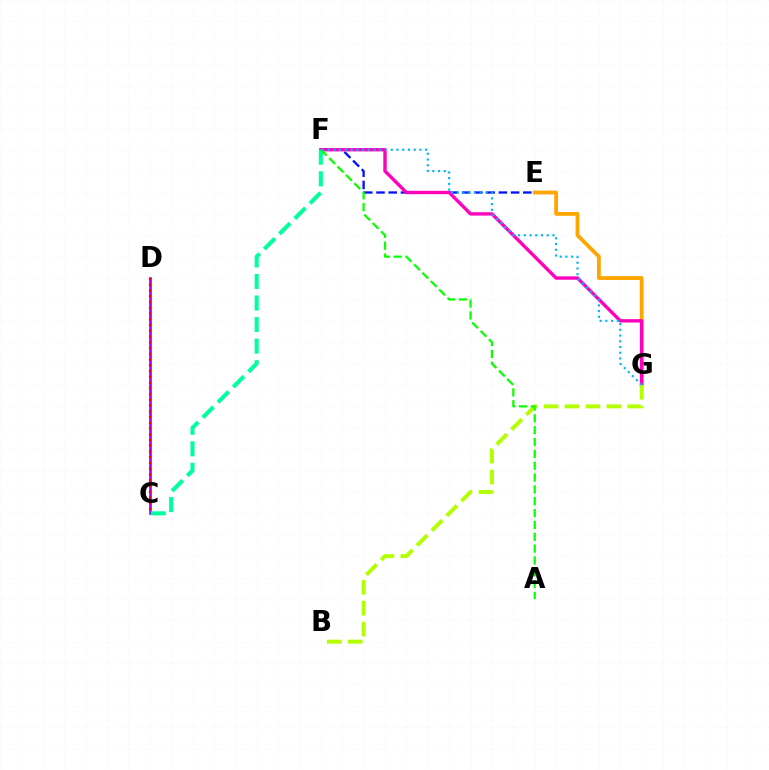{('E', 'F'): [{'color': '#0010ff', 'line_style': 'dashed', 'thickness': 1.66}], ('C', 'D'): [{'color': '#9b00ff', 'line_style': 'solid', 'thickness': 1.89}, {'color': '#ff0000', 'line_style': 'dotted', 'thickness': 1.56}], ('E', 'G'): [{'color': '#ffa500', 'line_style': 'solid', 'thickness': 2.74}], ('F', 'G'): [{'color': '#ff00bd', 'line_style': 'solid', 'thickness': 2.43}, {'color': '#00b5ff', 'line_style': 'dotted', 'thickness': 1.56}], ('B', 'G'): [{'color': '#b3ff00', 'line_style': 'dashed', 'thickness': 2.84}], ('C', 'F'): [{'color': '#00ff9d', 'line_style': 'dashed', 'thickness': 2.93}], ('A', 'F'): [{'color': '#08ff00', 'line_style': 'dashed', 'thickness': 1.61}]}